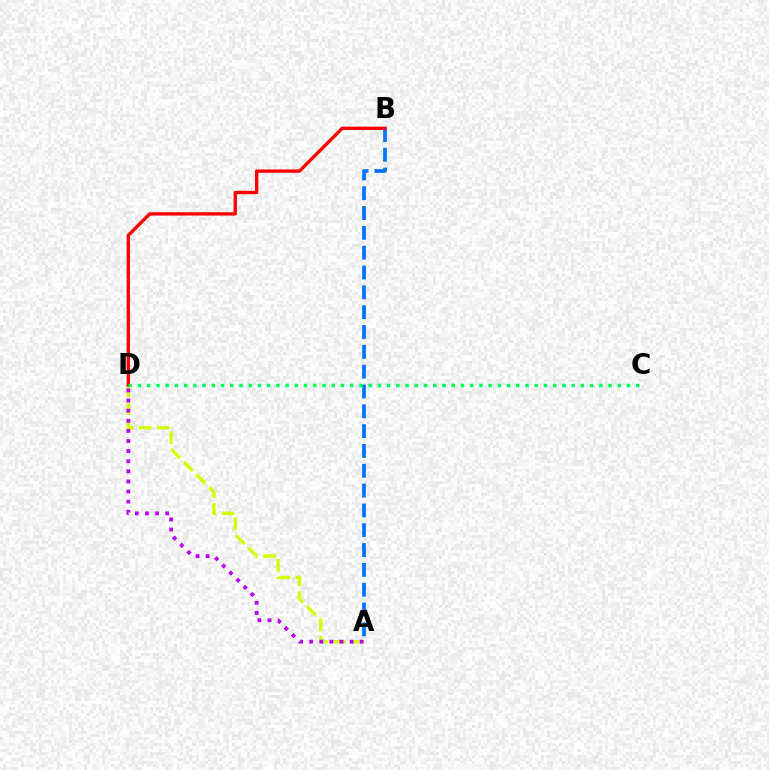{('A', 'B'): [{'color': '#0074ff', 'line_style': 'dashed', 'thickness': 2.69}], ('A', 'D'): [{'color': '#d1ff00', 'line_style': 'dashed', 'thickness': 2.43}, {'color': '#b900ff', 'line_style': 'dotted', 'thickness': 2.75}], ('B', 'D'): [{'color': '#ff0000', 'line_style': 'solid', 'thickness': 2.42}], ('C', 'D'): [{'color': '#00ff5c', 'line_style': 'dotted', 'thickness': 2.51}]}